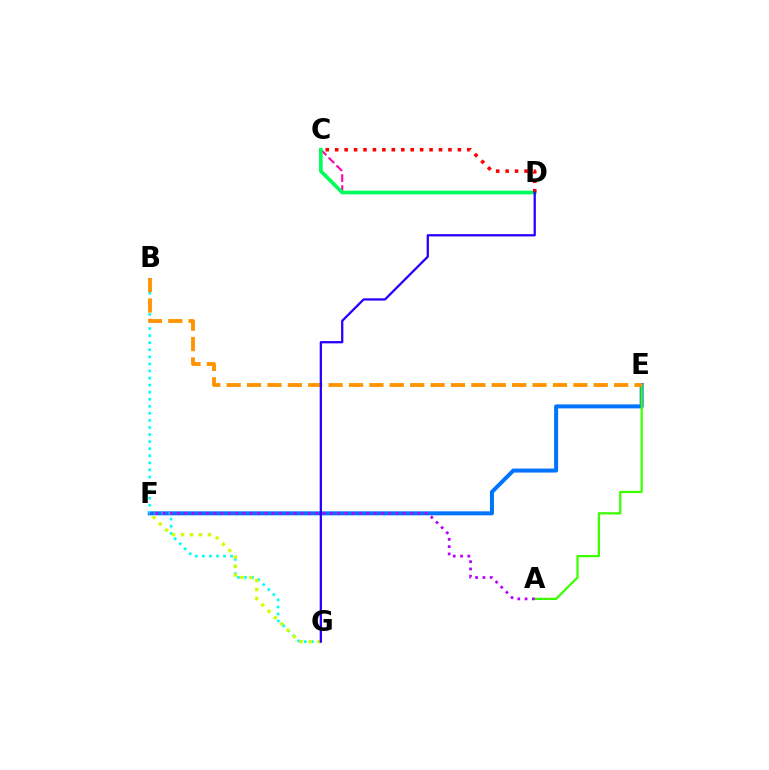{('E', 'F'): [{'color': '#0074ff', 'line_style': 'solid', 'thickness': 2.88}], ('C', 'D'): [{'color': '#ff00ac', 'line_style': 'dashed', 'thickness': 1.51}, {'color': '#00ff5c', 'line_style': 'solid', 'thickness': 2.65}, {'color': '#ff0000', 'line_style': 'dotted', 'thickness': 2.56}], ('B', 'G'): [{'color': '#00fff6', 'line_style': 'dotted', 'thickness': 1.92}], ('A', 'E'): [{'color': '#3dff00', 'line_style': 'solid', 'thickness': 1.62}], ('F', 'G'): [{'color': '#d1ff00', 'line_style': 'dotted', 'thickness': 2.43}], ('A', 'F'): [{'color': '#b900ff', 'line_style': 'dotted', 'thickness': 1.98}], ('B', 'E'): [{'color': '#ff9400', 'line_style': 'dashed', 'thickness': 2.77}], ('D', 'G'): [{'color': '#2500ff', 'line_style': 'solid', 'thickness': 1.63}]}